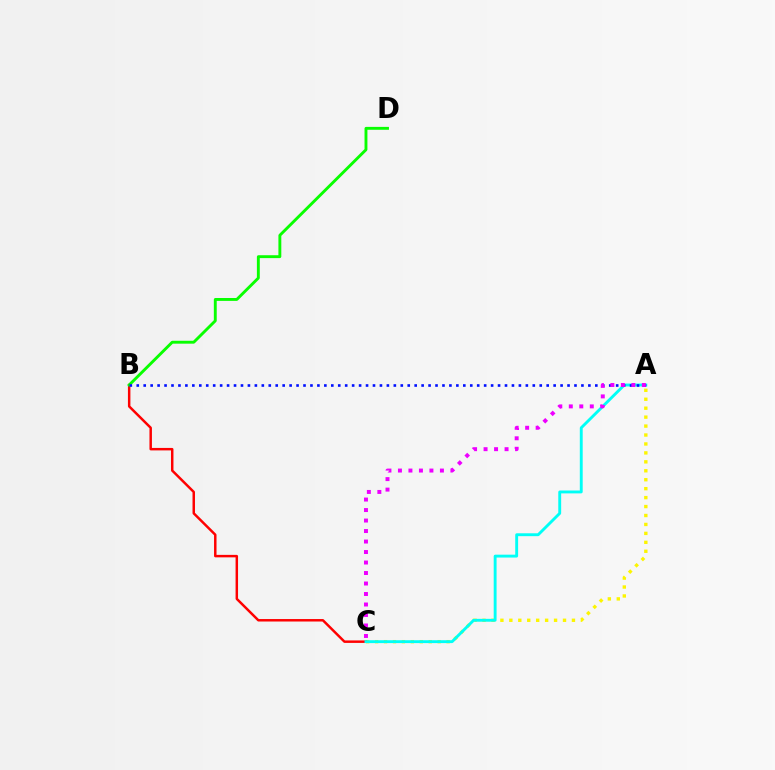{('A', 'C'): [{'color': '#fcf500', 'line_style': 'dotted', 'thickness': 2.43}, {'color': '#00fff6', 'line_style': 'solid', 'thickness': 2.07}, {'color': '#ee00ff', 'line_style': 'dotted', 'thickness': 2.85}], ('B', 'C'): [{'color': '#ff0000', 'line_style': 'solid', 'thickness': 1.78}], ('B', 'D'): [{'color': '#08ff00', 'line_style': 'solid', 'thickness': 2.08}], ('A', 'B'): [{'color': '#0010ff', 'line_style': 'dotted', 'thickness': 1.89}]}